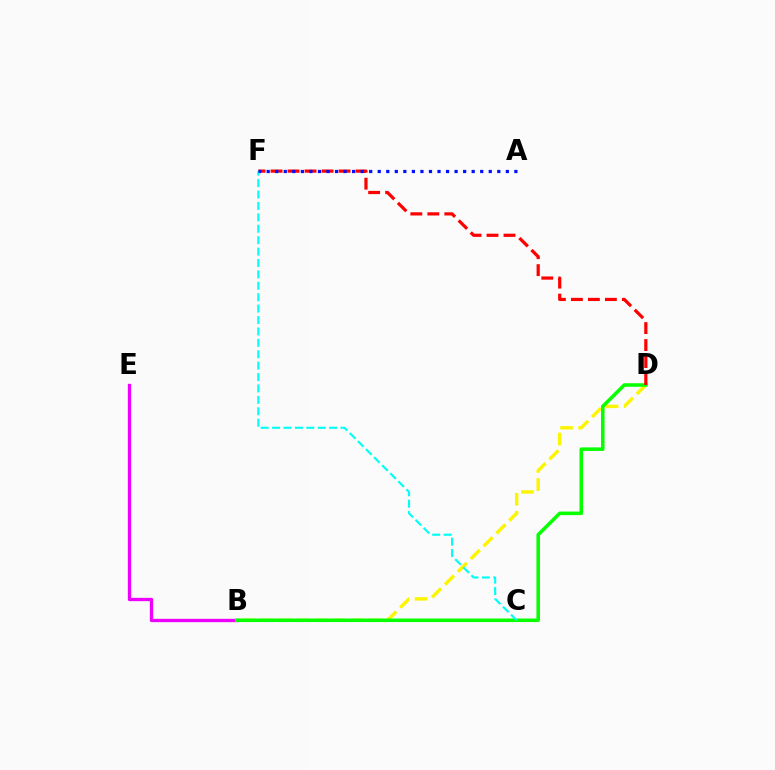{('B', 'D'): [{'color': '#fcf500', 'line_style': 'dashed', 'thickness': 2.46}, {'color': '#08ff00', 'line_style': 'solid', 'thickness': 2.55}], ('B', 'E'): [{'color': '#ee00ff', 'line_style': 'solid', 'thickness': 2.39}], ('D', 'F'): [{'color': '#ff0000', 'line_style': 'dashed', 'thickness': 2.31}], ('C', 'F'): [{'color': '#00fff6', 'line_style': 'dashed', 'thickness': 1.55}], ('A', 'F'): [{'color': '#0010ff', 'line_style': 'dotted', 'thickness': 2.32}]}